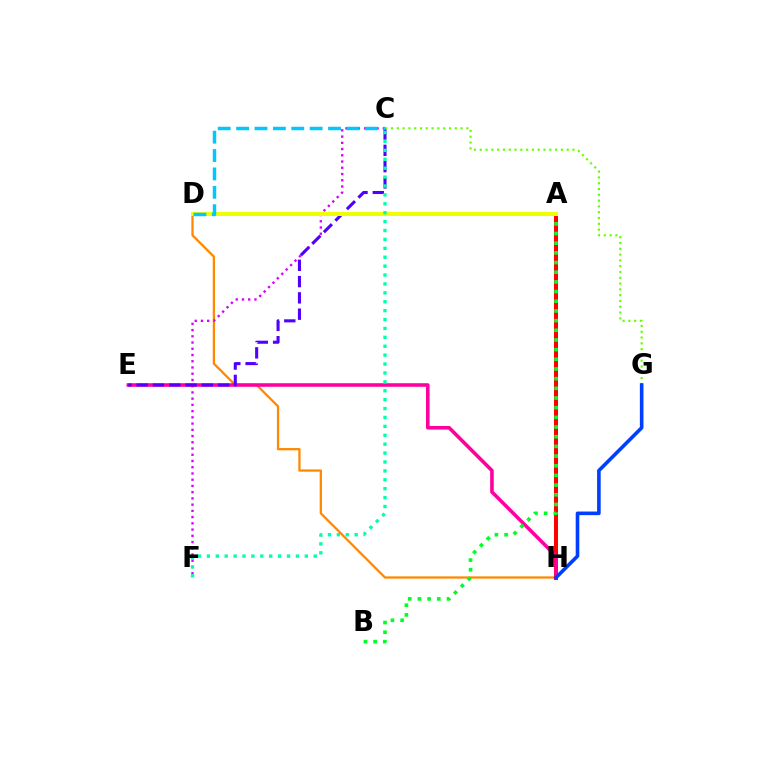{('D', 'H'): [{'color': '#ff8800', 'line_style': 'solid', 'thickness': 1.64}], ('C', 'F'): [{'color': '#d600ff', 'line_style': 'dotted', 'thickness': 1.69}, {'color': '#00ffaf', 'line_style': 'dotted', 'thickness': 2.42}], ('A', 'H'): [{'color': '#ff0000', 'line_style': 'solid', 'thickness': 2.9}], ('E', 'H'): [{'color': '#ff00a0', 'line_style': 'solid', 'thickness': 2.58}], ('A', 'B'): [{'color': '#00ff27', 'line_style': 'dotted', 'thickness': 2.63}], ('C', 'E'): [{'color': '#4f00ff', 'line_style': 'dashed', 'thickness': 2.21}], ('A', 'D'): [{'color': '#eeff00', 'line_style': 'solid', 'thickness': 2.88}], ('C', 'G'): [{'color': '#66ff00', 'line_style': 'dotted', 'thickness': 1.57}], ('G', 'H'): [{'color': '#003fff', 'line_style': 'solid', 'thickness': 2.6}], ('C', 'D'): [{'color': '#00c7ff', 'line_style': 'dashed', 'thickness': 2.5}]}